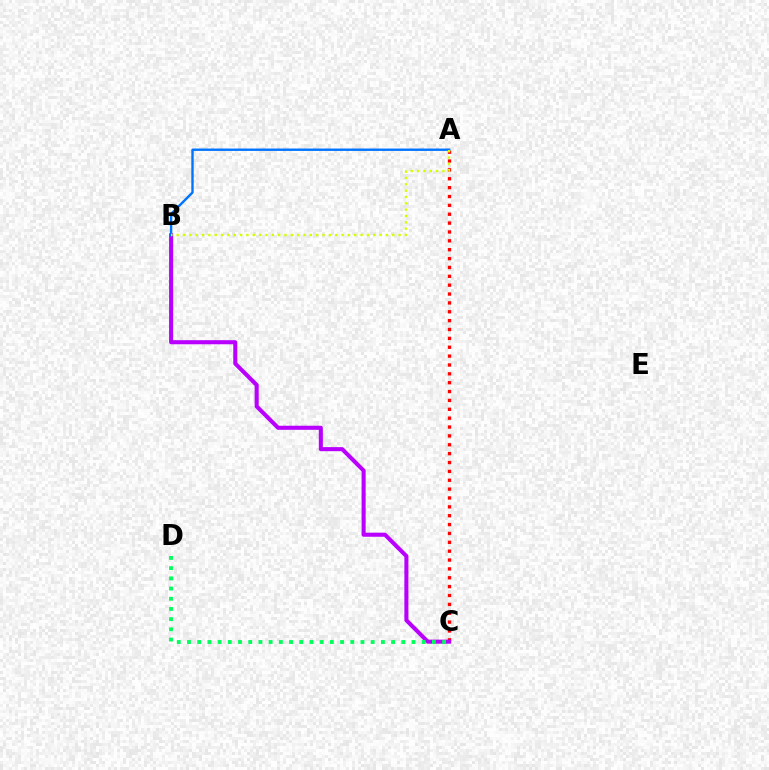{('A', 'C'): [{'color': '#ff0000', 'line_style': 'dotted', 'thickness': 2.41}], ('B', 'C'): [{'color': '#b900ff', 'line_style': 'solid', 'thickness': 2.93}], ('A', 'B'): [{'color': '#0074ff', 'line_style': 'solid', 'thickness': 1.72}, {'color': '#d1ff00', 'line_style': 'dotted', 'thickness': 1.72}], ('C', 'D'): [{'color': '#00ff5c', 'line_style': 'dotted', 'thickness': 2.77}]}